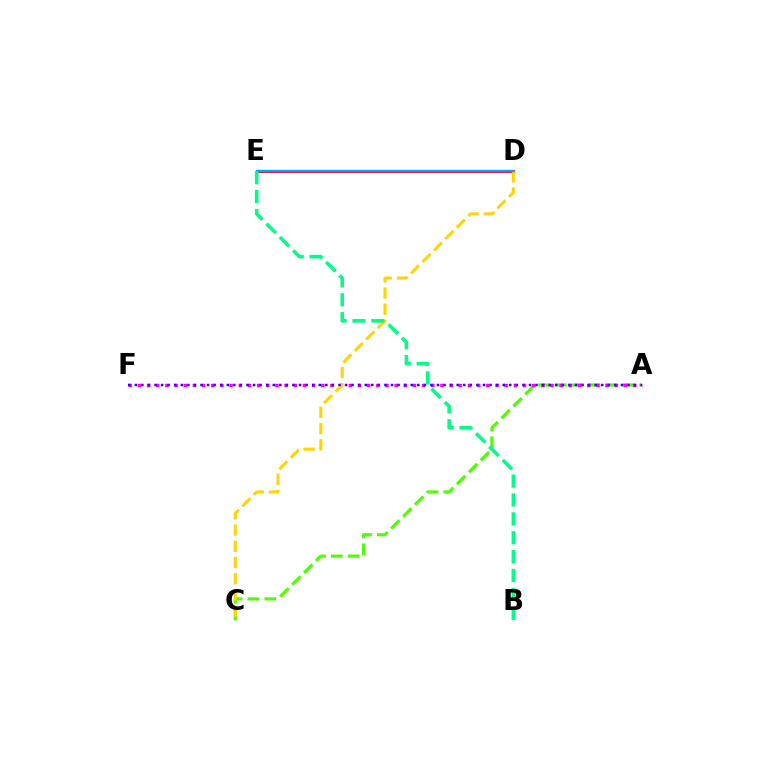{('D', 'E'): [{'color': '#ff0000', 'line_style': 'solid', 'thickness': 2.07}, {'color': '#009eff', 'line_style': 'solid', 'thickness': 1.69}], ('A', 'C'): [{'color': '#4fff00', 'line_style': 'dashed', 'thickness': 2.29}], ('A', 'F'): [{'color': '#ff00ed', 'line_style': 'dotted', 'thickness': 2.49}, {'color': '#3700ff', 'line_style': 'dotted', 'thickness': 1.78}], ('C', 'D'): [{'color': '#ffd500', 'line_style': 'dashed', 'thickness': 2.2}], ('B', 'E'): [{'color': '#00ff86', 'line_style': 'dashed', 'thickness': 2.57}]}